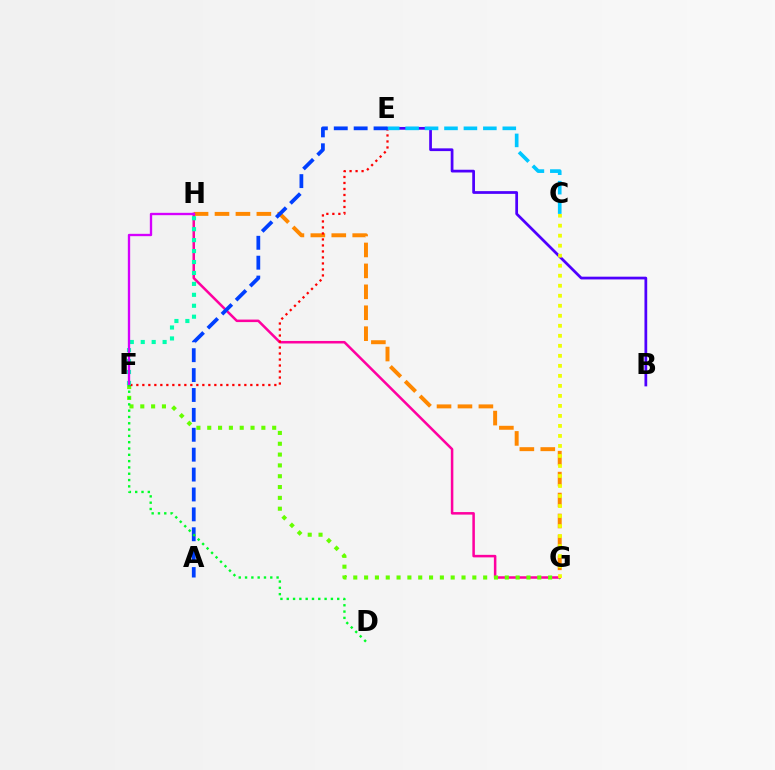{('G', 'H'): [{'color': '#ff8800', 'line_style': 'dashed', 'thickness': 2.84}, {'color': '#ff00a0', 'line_style': 'solid', 'thickness': 1.82}], ('F', 'G'): [{'color': '#66ff00', 'line_style': 'dotted', 'thickness': 2.94}], ('E', 'F'): [{'color': '#ff0000', 'line_style': 'dotted', 'thickness': 1.63}], ('B', 'E'): [{'color': '#4f00ff', 'line_style': 'solid', 'thickness': 1.97}], ('C', 'G'): [{'color': '#eeff00', 'line_style': 'dotted', 'thickness': 2.72}], ('F', 'H'): [{'color': '#00ffaf', 'line_style': 'dotted', 'thickness': 2.97}, {'color': '#d600ff', 'line_style': 'solid', 'thickness': 1.69}], ('C', 'E'): [{'color': '#00c7ff', 'line_style': 'dashed', 'thickness': 2.64}], ('A', 'E'): [{'color': '#003fff', 'line_style': 'dashed', 'thickness': 2.7}], ('D', 'F'): [{'color': '#00ff27', 'line_style': 'dotted', 'thickness': 1.71}]}